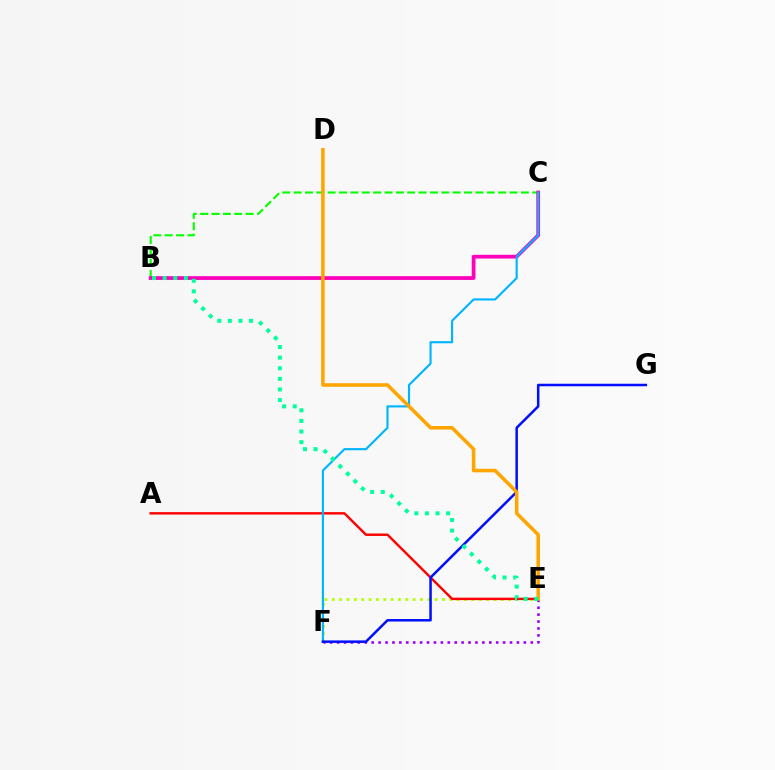{('B', 'C'): [{'color': '#08ff00', 'line_style': 'dashed', 'thickness': 1.54}, {'color': '#ff00bd', 'line_style': 'solid', 'thickness': 2.71}], ('E', 'F'): [{'color': '#b3ff00', 'line_style': 'dotted', 'thickness': 2.0}, {'color': '#9b00ff', 'line_style': 'dotted', 'thickness': 1.88}], ('A', 'E'): [{'color': '#ff0000', 'line_style': 'solid', 'thickness': 1.74}], ('C', 'F'): [{'color': '#00b5ff', 'line_style': 'solid', 'thickness': 1.54}], ('F', 'G'): [{'color': '#0010ff', 'line_style': 'solid', 'thickness': 1.81}], ('D', 'E'): [{'color': '#ffa500', 'line_style': 'solid', 'thickness': 2.55}], ('B', 'E'): [{'color': '#00ff9d', 'line_style': 'dotted', 'thickness': 2.88}]}